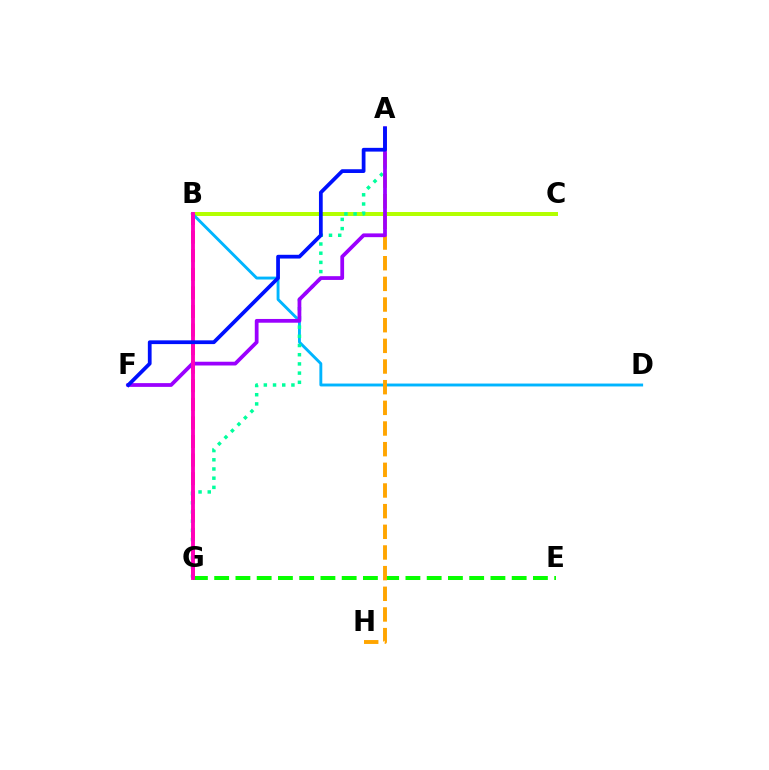{('B', 'G'): [{'color': '#ff0000', 'line_style': 'dashed', 'thickness': 2.52}, {'color': '#ff00bd', 'line_style': 'solid', 'thickness': 2.79}], ('B', 'C'): [{'color': '#b3ff00', 'line_style': 'solid', 'thickness': 2.87}], ('E', 'G'): [{'color': '#08ff00', 'line_style': 'dashed', 'thickness': 2.89}], ('B', 'D'): [{'color': '#00b5ff', 'line_style': 'solid', 'thickness': 2.08}], ('A', 'H'): [{'color': '#ffa500', 'line_style': 'dashed', 'thickness': 2.81}], ('A', 'G'): [{'color': '#00ff9d', 'line_style': 'dotted', 'thickness': 2.5}], ('A', 'F'): [{'color': '#9b00ff', 'line_style': 'solid', 'thickness': 2.7}, {'color': '#0010ff', 'line_style': 'solid', 'thickness': 2.7}]}